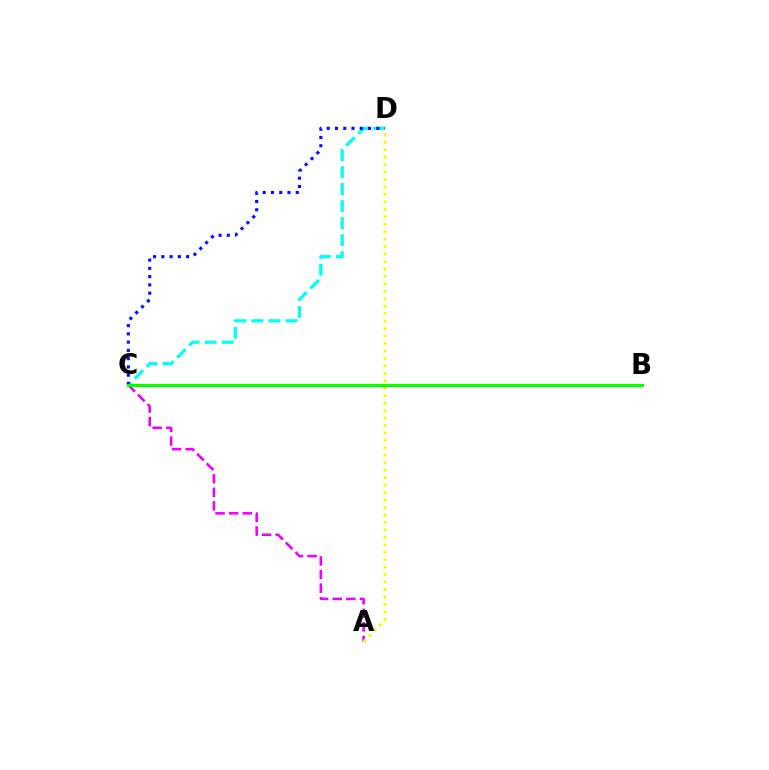{('B', 'C'): [{'color': '#ff0000', 'line_style': 'dotted', 'thickness': 1.84}, {'color': '#08ff00', 'line_style': 'solid', 'thickness': 2.23}], ('C', 'D'): [{'color': '#00fff6', 'line_style': 'dashed', 'thickness': 2.31}, {'color': '#0010ff', 'line_style': 'dotted', 'thickness': 2.25}], ('A', 'C'): [{'color': '#ee00ff', 'line_style': 'dashed', 'thickness': 1.85}], ('A', 'D'): [{'color': '#fcf500', 'line_style': 'dotted', 'thickness': 2.03}]}